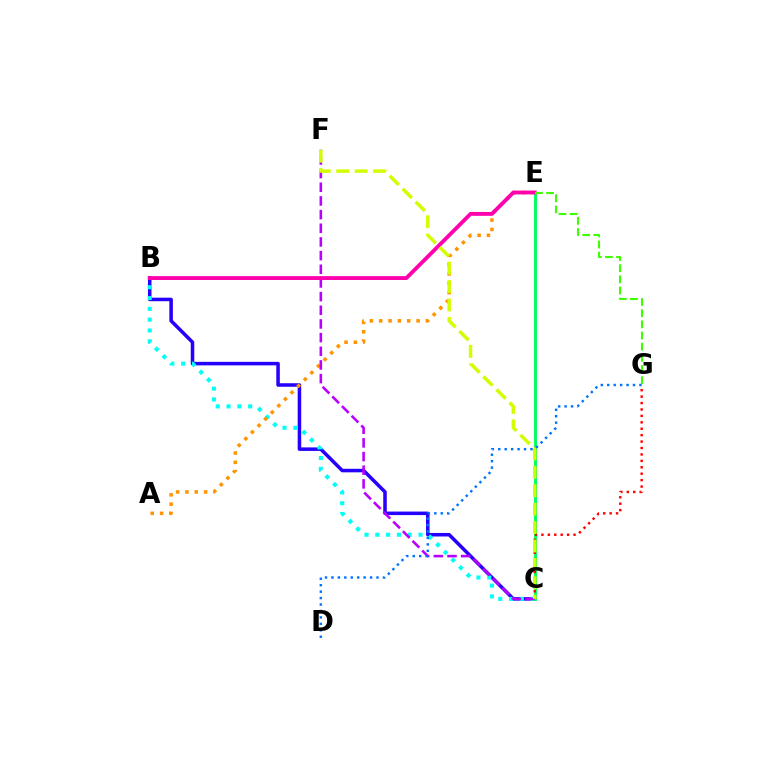{('B', 'C'): [{'color': '#2500ff', 'line_style': 'solid', 'thickness': 2.54}, {'color': '#00fff6', 'line_style': 'dotted', 'thickness': 2.94}], ('A', 'E'): [{'color': '#ff9400', 'line_style': 'dotted', 'thickness': 2.54}], ('C', 'E'): [{'color': '#00ff5c', 'line_style': 'solid', 'thickness': 2.09}], ('C', 'F'): [{'color': '#b900ff', 'line_style': 'dashed', 'thickness': 1.86}, {'color': '#d1ff00', 'line_style': 'dashed', 'thickness': 2.5}], ('B', 'E'): [{'color': '#ff00ac', 'line_style': 'solid', 'thickness': 2.78}], ('E', 'G'): [{'color': '#3dff00', 'line_style': 'dashed', 'thickness': 1.52}], ('C', 'G'): [{'color': '#ff0000', 'line_style': 'dotted', 'thickness': 1.75}], ('D', 'G'): [{'color': '#0074ff', 'line_style': 'dotted', 'thickness': 1.75}]}